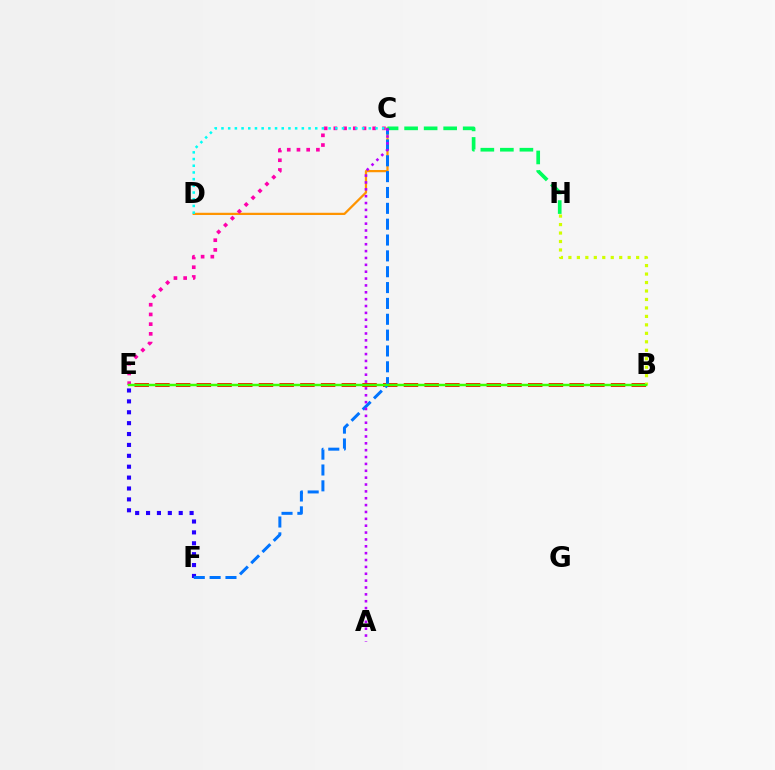{('C', 'D'): [{'color': '#ff9400', 'line_style': 'solid', 'thickness': 1.61}, {'color': '#00fff6', 'line_style': 'dotted', 'thickness': 1.82}], ('B', 'E'): [{'color': '#ff0000', 'line_style': 'dashed', 'thickness': 2.81}, {'color': '#3dff00', 'line_style': 'solid', 'thickness': 1.77}], ('C', 'H'): [{'color': '#00ff5c', 'line_style': 'dashed', 'thickness': 2.65}], ('E', 'F'): [{'color': '#2500ff', 'line_style': 'dotted', 'thickness': 2.96}], ('C', 'F'): [{'color': '#0074ff', 'line_style': 'dashed', 'thickness': 2.15}], ('A', 'C'): [{'color': '#b900ff', 'line_style': 'dotted', 'thickness': 1.87}], ('B', 'H'): [{'color': '#d1ff00', 'line_style': 'dotted', 'thickness': 2.3}], ('C', 'E'): [{'color': '#ff00ac', 'line_style': 'dotted', 'thickness': 2.64}]}